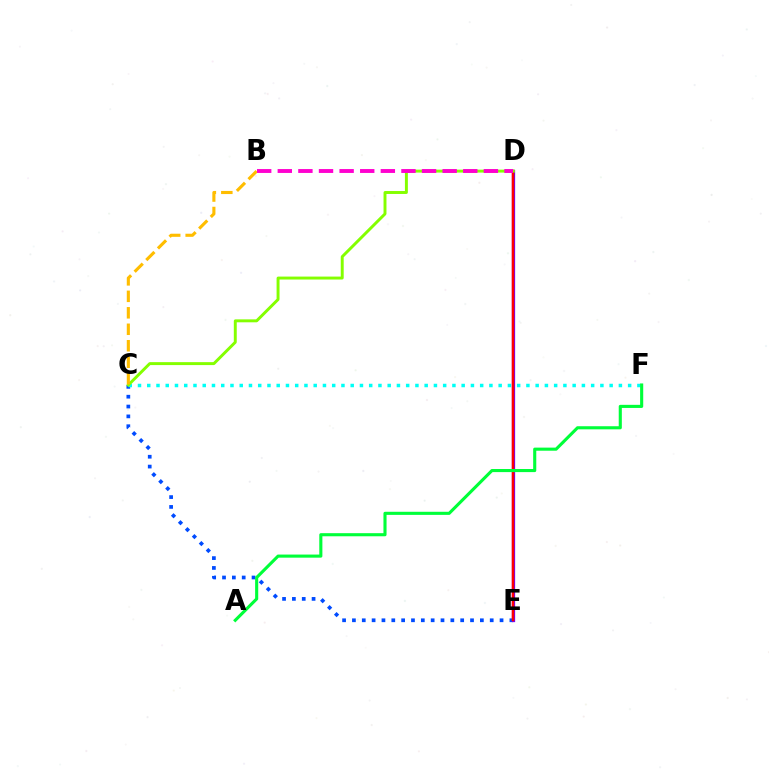{('C', 'E'): [{'color': '#004bff', 'line_style': 'dotted', 'thickness': 2.67}], ('D', 'E'): [{'color': '#7200ff', 'line_style': 'solid', 'thickness': 2.35}, {'color': '#ff0000', 'line_style': 'solid', 'thickness': 1.78}], ('C', 'F'): [{'color': '#00fff6', 'line_style': 'dotted', 'thickness': 2.51}], ('C', 'D'): [{'color': '#84ff00', 'line_style': 'solid', 'thickness': 2.12}], ('A', 'F'): [{'color': '#00ff39', 'line_style': 'solid', 'thickness': 2.23}], ('B', 'C'): [{'color': '#ffbd00', 'line_style': 'dashed', 'thickness': 2.24}], ('B', 'D'): [{'color': '#ff00cf', 'line_style': 'dashed', 'thickness': 2.8}]}